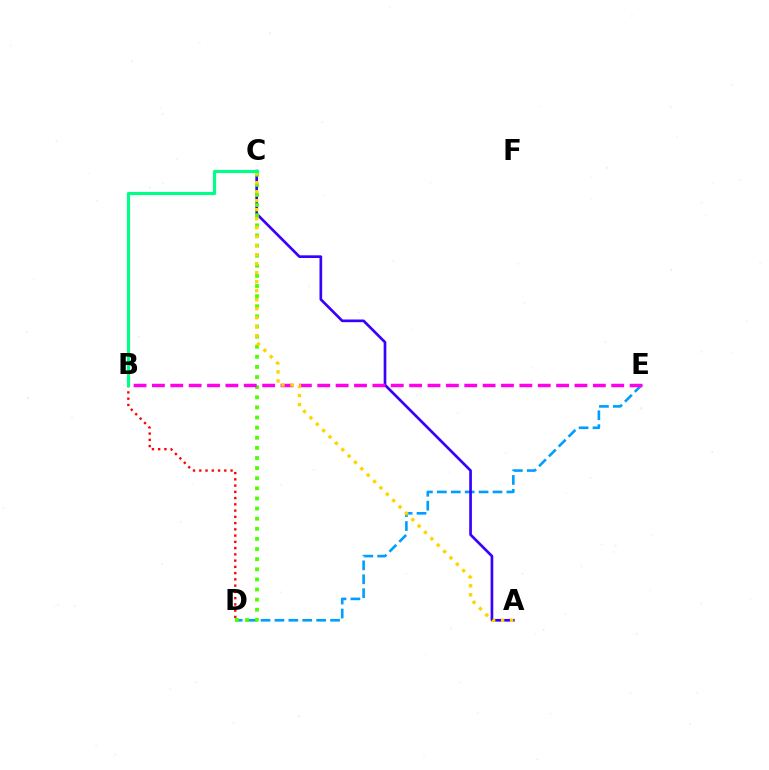{('D', 'E'): [{'color': '#009eff', 'line_style': 'dashed', 'thickness': 1.89}], ('A', 'C'): [{'color': '#3700ff', 'line_style': 'solid', 'thickness': 1.93}, {'color': '#ffd500', 'line_style': 'dotted', 'thickness': 2.45}], ('C', 'D'): [{'color': '#4fff00', 'line_style': 'dotted', 'thickness': 2.75}], ('B', 'E'): [{'color': '#ff00ed', 'line_style': 'dashed', 'thickness': 2.5}], ('B', 'D'): [{'color': '#ff0000', 'line_style': 'dotted', 'thickness': 1.7}], ('B', 'C'): [{'color': '#00ff86', 'line_style': 'solid', 'thickness': 2.26}]}